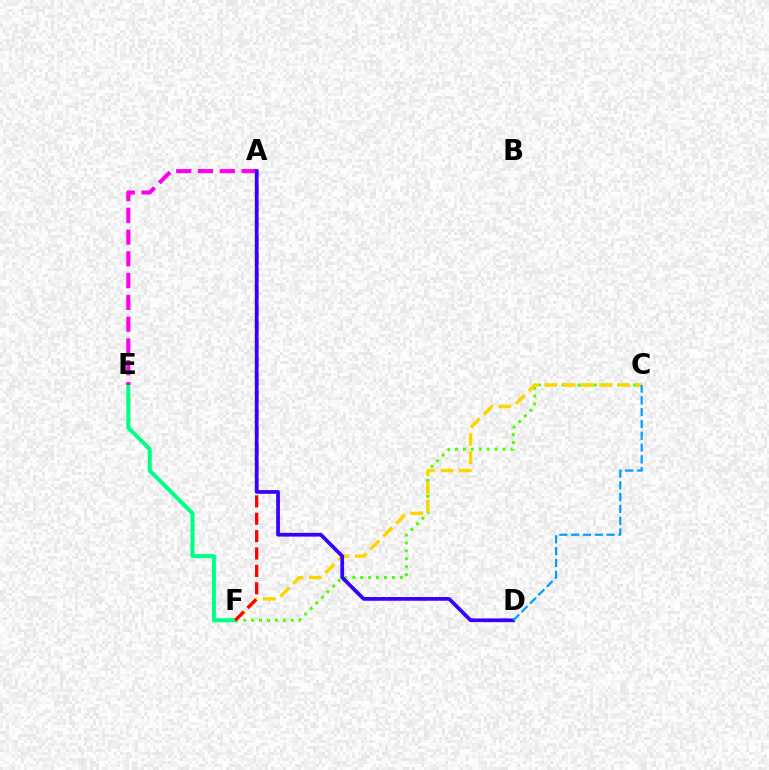{('C', 'F'): [{'color': '#4fff00', 'line_style': 'dotted', 'thickness': 2.15}, {'color': '#ffd500', 'line_style': 'dashed', 'thickness': 2.48}], ('E', 'F'): [{'color': '#00ff86', 'line_style': 'solid', 'thickness': 2.92}], ('A', 'E'): [{'color': '#ff00ed', 'line_style': 'dashed', 'thickness': 2.96}], ('A', 'F'): [{'color': '#ff0000', 'line_style': 'dashed', 'thickness': 2.36}], ('A', 'D'): [{'color': '#3700ff', 'line_style': 'solid', 'thickness': 2.69}], ('C', 'D'): [{'color': '#009eff', 'line_style': 'dashed', 'thickness': 1.61}]}